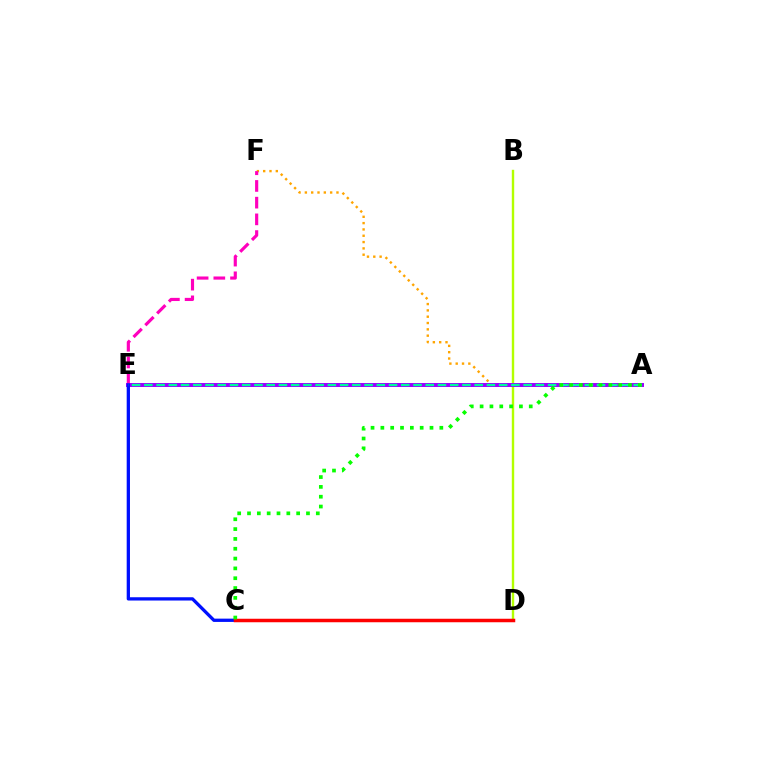{('A', 'E'): [{'color': '#00b5ff', 'line_style': 'dotted', 'thickness': 2.7}, {'color': '#9b00ff', 'line_style': 'solid', 'thickness': 2.85}, {'color': '#00ff9d', 'line_style': 'dashed', 'thickness': 1.66}], ('A', 'F'): [{'color': '#ffa500', 'line_style': 'dotted', 'thickness': 1.72}], ('E', 'F'): [{'color': '#ff00bd', 'line_style': 'dashed', 'thickness': 2.27}], ('B', 'D'): [{'color': '#b3ff00', 'line_style': 'solid', 'thickness': 1.73}], ('C', 'E'): [{'color': '#0010ff', 'line_style': 'solid', 'thickness': 2.37}], ('C', 'D'): [{'color': '#ff0000', 'line_style': 'solid', 'thickness': 2.52}], ('A', 'C'): [{'color': '#08ff00', 'line_style': 'dotted', 'thickness': 2.67}]}